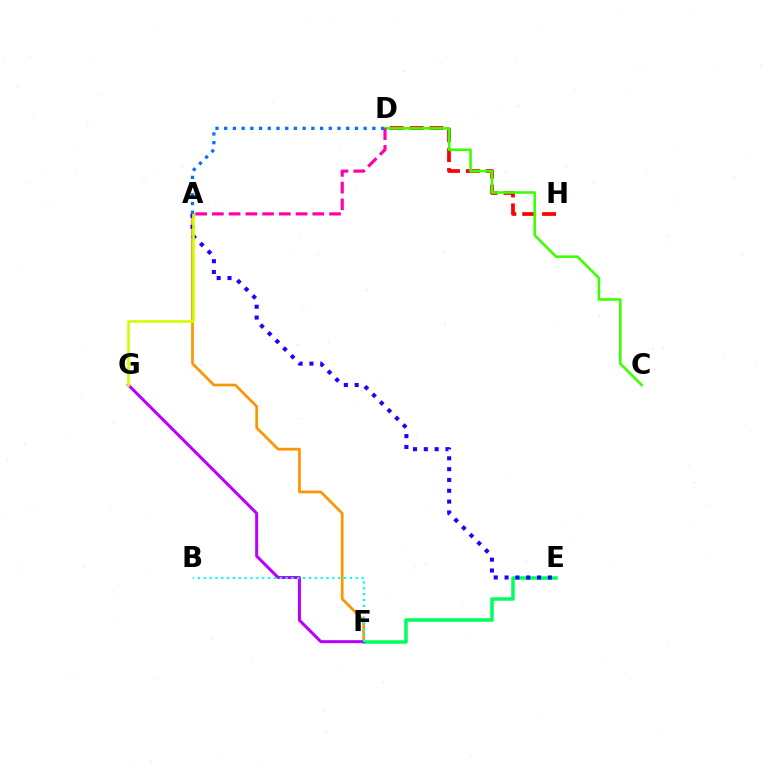{('A', 'F'): [{'color': '#ff9400', 'line_style': 'solid', 'thickness': 1.96}], ('D', 'H'): [{'color': '#ff0000', 'line_style': 'dashed', 'thickness': 2.7}], ('E', 'F'): [{'color': '#00ff5c', 'line_style': 'solid', 'thickness': 2.53}], ('A', 'E'): [{'color': '#2500ff', 'line_style': 'dotted', 'thickness': 2.94}], ('F', 'G'): [{'color': '#b900ff', 'line_style': 'solid', 'thickness': 2.16}], ('C', 'D'): [{'color': '#3dff00', 'line_style': 'solid', 'thickness': 1.86}], ('B', 'F'): [{'color': '#00fff6', 'line_style': 'dotted', 'thickness': 1.59}], ('A', 'G'): [{'color': '#d1ff00', 'line_style': 'solid', 'thickness': 1.91}], ('A', 'D'): [{'color': '#ff00ac', 'line_style': 'dashed', 'thickness': 2.27}, {'color': '#0074ff', 'line_style': 'dotted', 'thickness': 2.37}]}